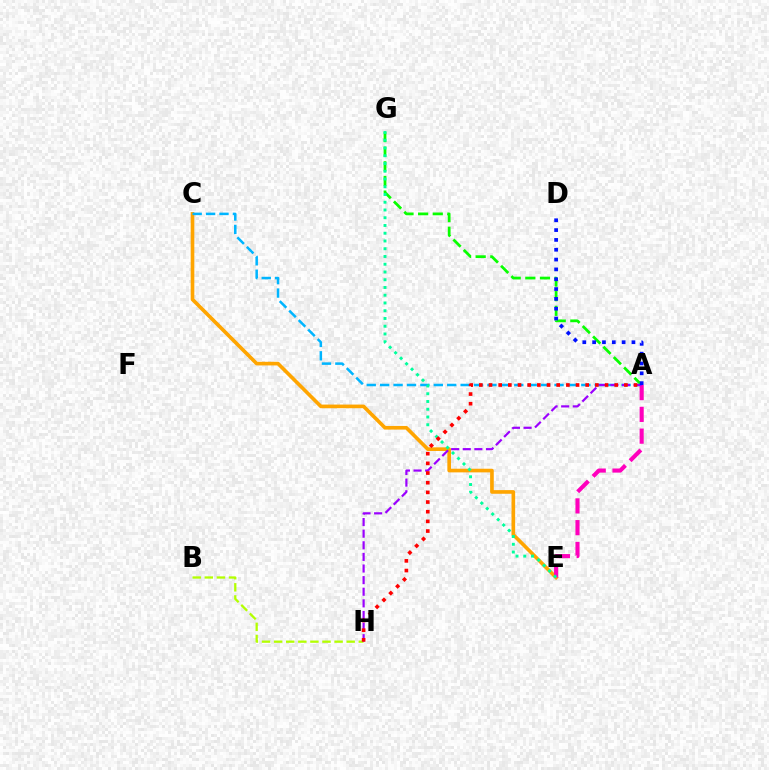{('B', 'H'): [{'color': '#b3ff00', 'line_style': 'dashed', 'thickness': 1.64}], ('A', 'G'): [{'color': '#08ff00', 'line_style': 'dashed', 'thickness': 1.99}], ('C', 'E'): [{'color': '#ffa500', 'line_style': 'solid', 'thickness': 2.62}], ('A', 'C'): [{'color': '#00b5ff', 'line_style': 'dashed', 'thickness': 1.82}], ('A', 'E'): [{'color': '#ff00bd', 'line_style': 'dashed', 'thickness': 2.96}], ('A', 'H'): [{'color': '#9b00ff', 'line_style': 'dashed', 'thickness': 1.58}, {'color': '#ff0000', 'line_style': 'dotted', 'thickness': 2.63}], ('E', 'G'): [{'color': '#00ff9d', 'line_style': 'dotted', 'thickness': 2.11}], ('A', 'D'): [{'color': '#0010ff', 'line_style': 'dotted', 'thickness': 2.67}]}